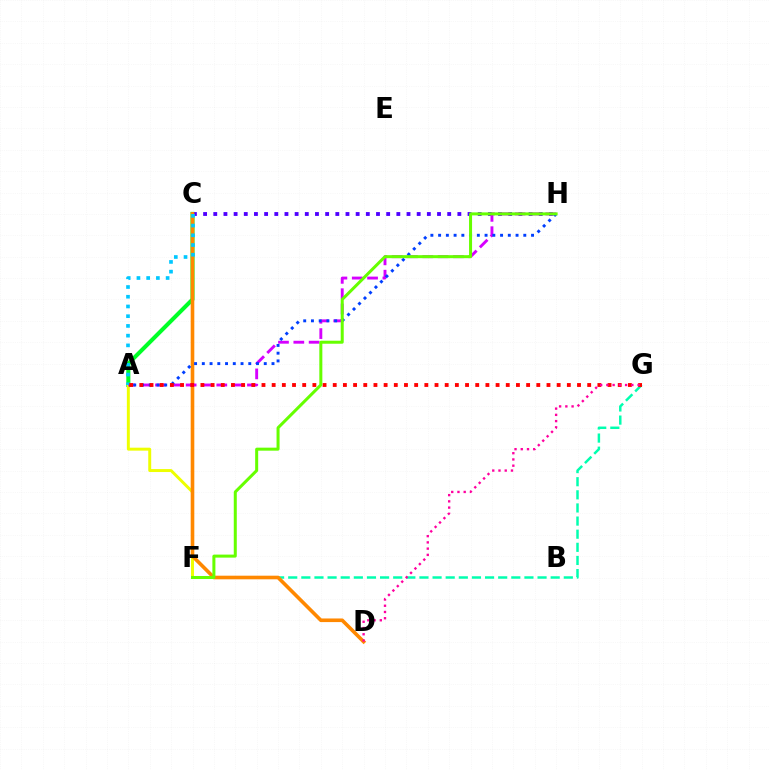{('A', 'C'): [{'color': '#00ff27', 'line_style': 'solid', 'thickness': 2.93}, {'color': '#00c7ff', 'line_style': 'dotted', 'thickness': 2.64}], ('C', 'H'): [{'color': '#4f00ff', 'line_style': 'dotted', 'thickness': 2.76}], ('F', 'G'): [{'color': '#00ffaf', 'line_style': 'dashed', 'thickness': 1.78}], ('A', 'F'): [{'color': '#eeff00', 'line_style': 'solid', 'thickness': 2.13}], ('C', 'D'): [{'color': '#ff8800', 'line_style': 'solid', 'thickness': 2.6}], ('A', 'H'): [{'color': '#d600ff', 'line_style': 'dashed', 'thickness': 2.08}, {'color': '#003fff', 'line_style': 'dotted', 'thickness': 2.1}], ('A', 'G'): [{'color': '#ff0000', 'line_style': 'dotted', 'thickness': 2.77}], ('D', 'G'): [{'color': '#ff00a0', 'line_style': 'dotted', 'thickness': 1.69}], ('F', 'H'): [{'color': '#66ff00', 'line_style': 'solid', 'thickness': 2.17}]}